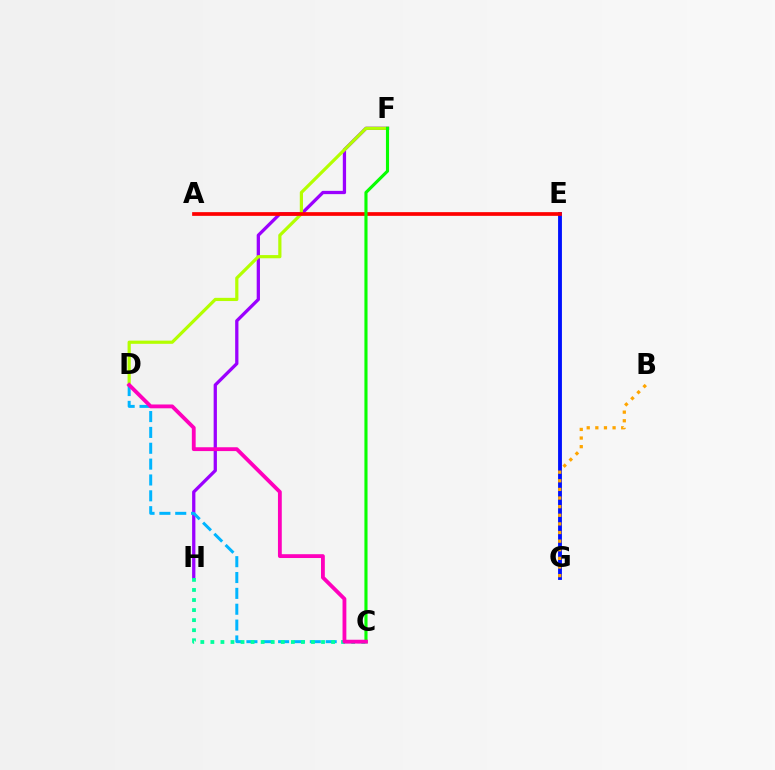{('F', 'H'): [{'color': '#9b00ff', 'line_style': 'solid', 'thickness': 2.36}], ('E', 'G'): [{'color': '#0010ff', 'line_style': 'solid', 'thickness': 2.77}], ('D', 'F'): [{'color': '#b3ff00', 'line_style': 'solid', 'thickness': 2.3}], ('A', 'E'): [{'color': '#ff0000', 'line_style': 'solid', 'thickness': 2.67}], ('C', 'F'): [{'color': '#08ff00', 'line_style': 'solid', 'thickness': 2.24}], ('C', 'D'): [{'color': '#00b5ff', 'line_style': 'dashed', 'thickness': 2.15}, {'color': '#ff00bd', 'line_style': 'solid', 'thickness': 2.75}], ('C', 'H'): [{'color': '#00ff9d', 'line_style': 'dotted', 'thickness': 2.73}], ('B', 'G'): [{'color': '#ffa500', 'line_style': 'dotted', 'thickness': 2.34}]}